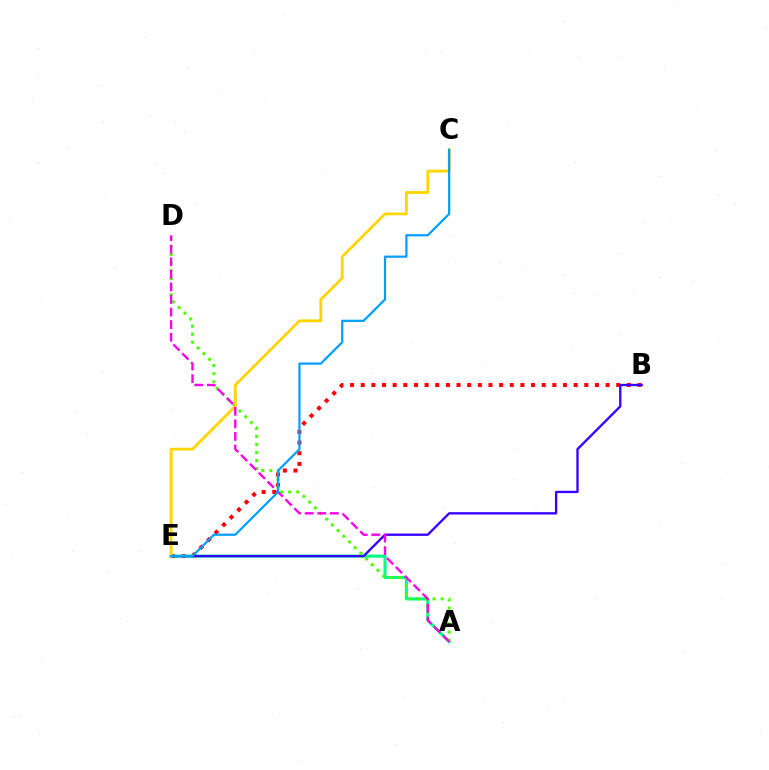{('B', 'E'): [{'color': '#ff0000', 'line_style': 'dotted', 'thickness': 2.89}, {'color': '#3700ff', 'line_style': 'solid', 'thickness': 1.68}], ('A', 'E'): [{'color': '#00ff86', 'line_style': 'solid', 'thickness': 2.2}], ('A', 'D'): [{'color': '#4fff00', 'line_style': 'dotted', 'thickness': 2.19}, {'color': '#ff00ed', 'line_style': 'dashed', 'thickness': 1.71}], ('C', 'E'): [{'color': '#ffd500', 'line_style': 'solid', 'thickness': 2.04}, {'color': '#009eff', 'line_style': 'solid', 'thickness': 1.59}]}